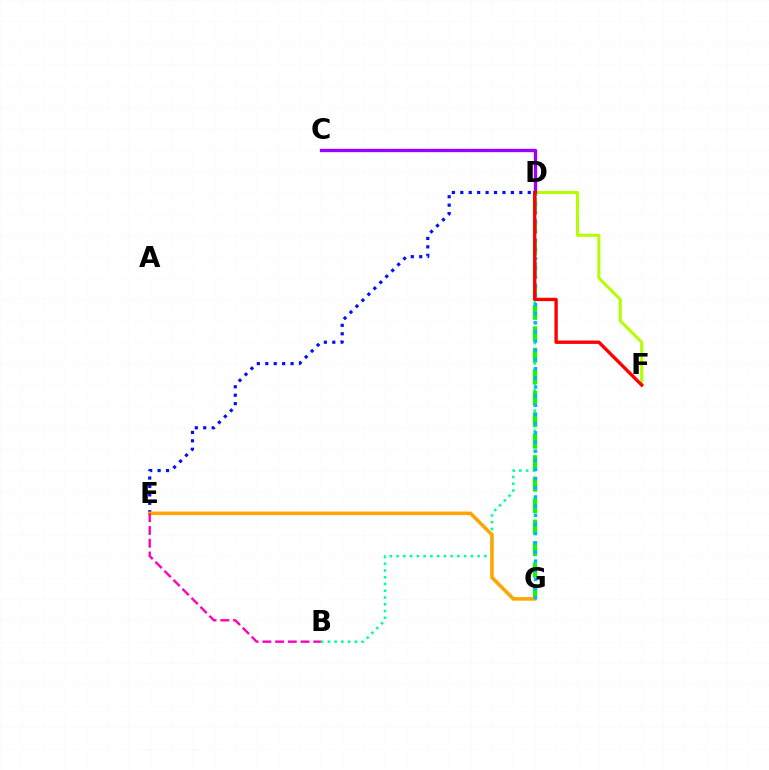{('D', 'F'): [{'color': '#b3ff00', 'line_style': 'solid', 'thickness': 2.21}, {'color': '#ff0000', 'line_style': 'solid', 'thickness': 2.41}], ('D', 'E'): [{'color': '#0010ff', 'line_style': 'dotted', 'thickness': 2.29}], ('B', 'D'): [{'color': '#00ff9d', 'line_style': 'dotted', 'thickness': 1.83}], ('D', 'G'): [{'color': '#08ff00', 'line_style': 'dashed', 'thickness': 2.92}, {'color': '#00b5ff', 'line_style': 'dotted', 'thickness': 2.49}], ('C', 'D'): [{'color': '#9b00ff', 'line_style': 'solid', 'thickness': 2.4}], ('E', 'G'): [{'color': '#ffa500', 'line_style': 'solid', 'thickness': 2.57}], ('B', 'E'): [{'color': '#ff00bd', 'line_style': 'dashed', 'thickness': 1.73}]}